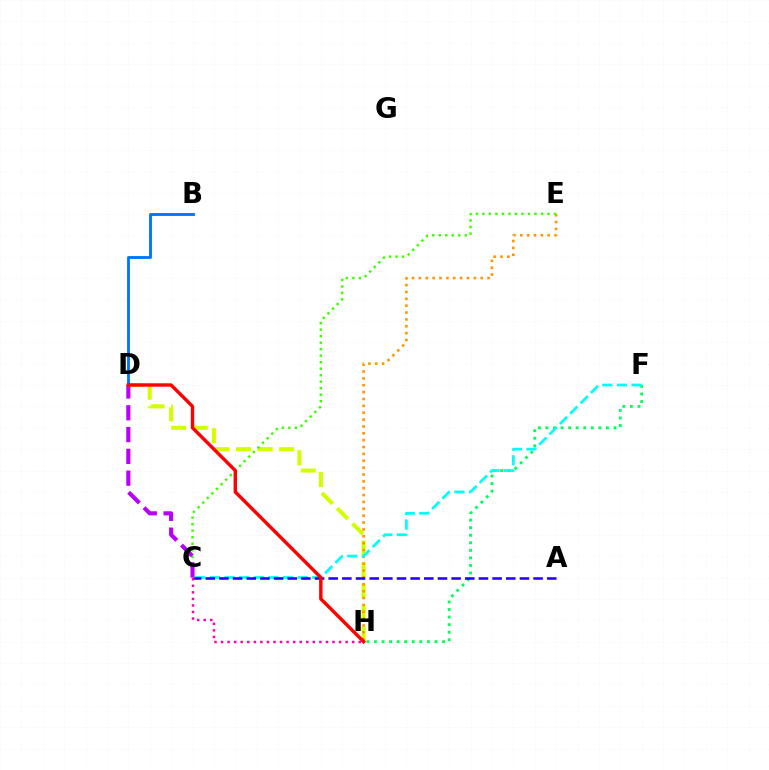{('D', 'H'): [{'color': '#d1ff00', 'line_style': 'dashed', 'thickness': 2.93}, {'color': '#ff0000', 'line_style': 'solid', 'thickness': 2.45}], ('F', 'H'): [{'color': '#00ff5c', 'line_style': 'dotted', 'thickness': 2.05}], ('E', 'H'): [{'color': '#ff9400', 'line_style': 'dotted', 'thickness': 1.86}], ('C', 'E'): [{'color': '#3dff00', 'line_style': 'dotted', 'thickness': 1.77}], ('C', 'F'): [{'color': '#00fff6', 'line_style': 'dashed', 'thickness': 1.99}], ('A', 'C'): [{'color': '#2500ff', 'line_style': 'dashed', 'thickness': 1.86}], ('C', 'D'): [{'color': '#b900ff', 'line_style': 'dashed', 'thickness': 2.96}], ('B', 'D'): [{'color': '#0074ff', 'line_style': 'solid', 'thickness': 2.06}], ('C', 'H'): [{'color': '#ff00ac', 'line_style': 'dotted', 'thickness': 1.78}]}